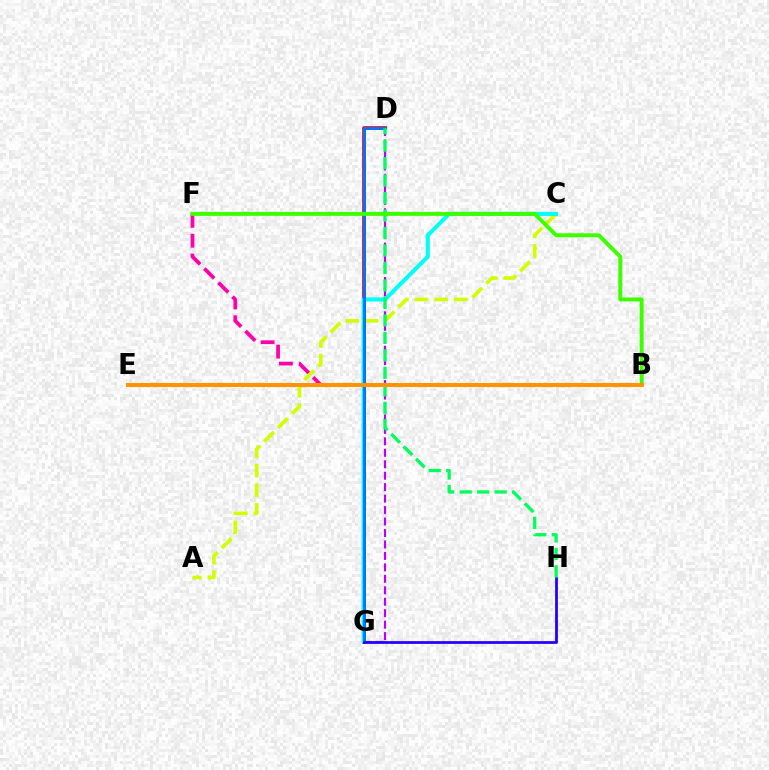{('B', 'F'): [{'color': '#ff00ac', 'line_style': 'dashed', 'thickness': 2.7}, {'color': '#3dff00', 'line_style': 'solid', 'thickness': 2.85}], ('D', 'G'): [{'color': '#ff0000', 'line_style': 'solid', 'thickness': 2.68}, {'color': '#b900ff', 'line_style': 'dashed', 'thickness': 1.56}, {'color': '#0074ff', 'line_style': 'solid', 'thickness': 2.15}], ('A', 'C'): [{'color': '#d1ff00', 'line_style': 'dashed', 'thickness': 2.65}], ('C', 'G'): [{'color': '#00fff6', 'line_style': 'solid', 'thickness': 2.93}], ('G', 'H'): [{'color': '#2500ff', 'line_style': 'solid', 'thickness': 2.0}], ('D', 'H'): [{'color': '#00ff5c', 'line_style': 'dashed', 'thickness': 2.37}], ('B', 'E'): [{'color': '#ff9400', 'line_style': 'solid', 'thickness': 2.91}]}